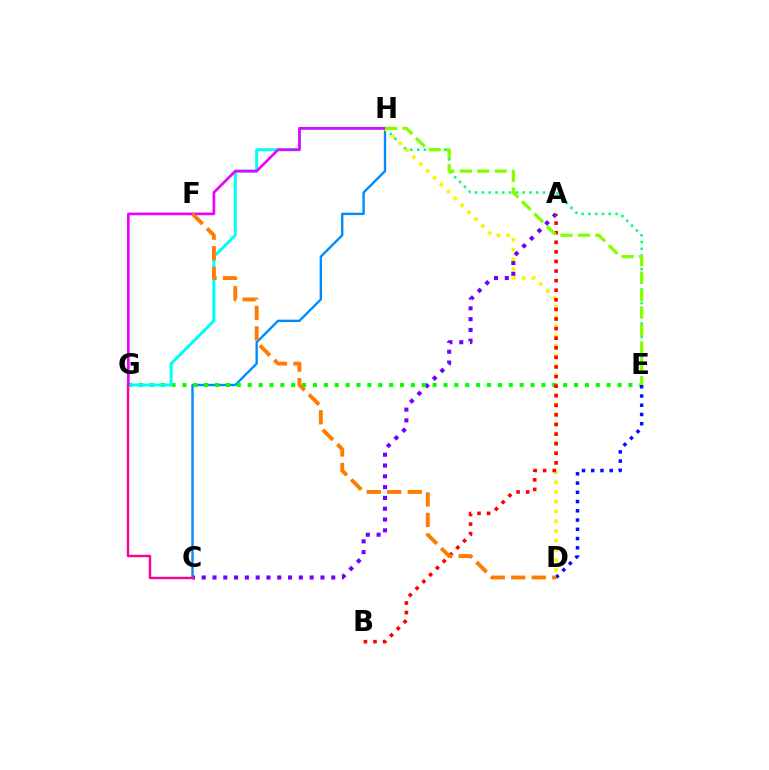{('A', 'C'): [{'color': '#7200ff', 'line_style': 'dotted', 'thickness': 2.93}], ('E', 'H'): [{'color': '#00ff74', 'line_style': 'dotted', 'thickness': 1.84}, {'color': '#84ff00', 'line_style': 'dashed', 'thickness': 2.38}], ('C', 'H'): [{'color': '#008cff', 'line_style': 'solid', 'thickness': 1.72}], ('D', 'H'): [{'color': '#fcf500', 'line_style': 'dotted', 'thickness': 2.65}], ('E', 'G'): [{'color': '#08ff00', 'line_style': 'dotted', 'thickness': 2.96}], ('C', 'G'): [{'color': '#ff0094', 'line_style': 'solid', 'thickness': 1.74}], ('G', 'H'): [{'color': '#00fff6', 'line_style': 'solid', 'thickness': 2.18}, {'color': '#ee00ff', 'line_style': 'solid', 'thickness': 1.91}], ('A', 'B'): [{'color': '#ff0000', 'line_style': 'dotted', 'thickness': 2.61}], ('D', 'E'): [{'color': '#0010ff', 'line_style': 'dotted', 'thickness': 2.51}], ('D', 'F'): [{'color': '#ff7c00', 'line_style': 'dashed', 'thickness': 2.78}]}